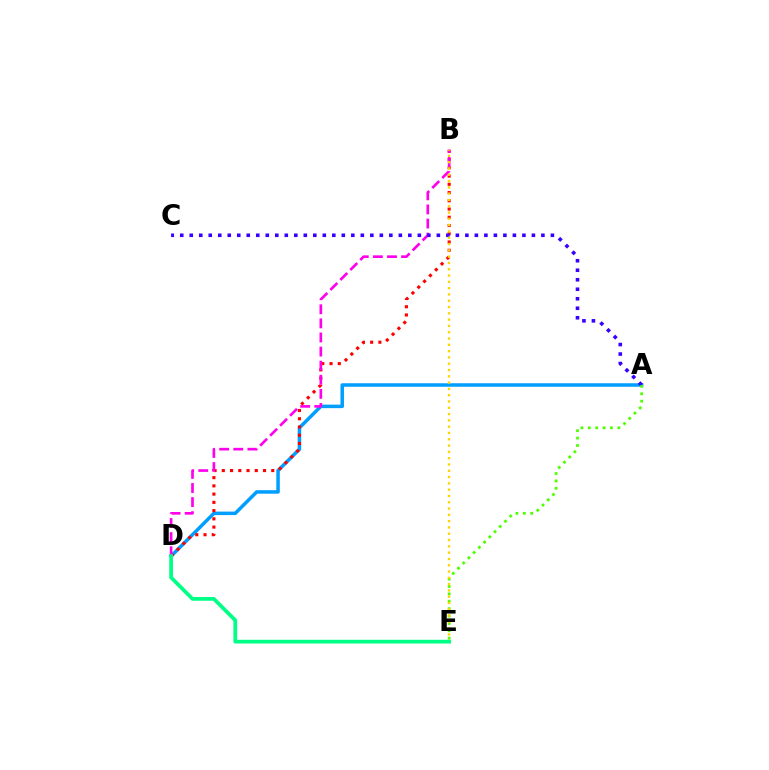{('A', 'D'): [{'color': '#009eff', 'line_style': 'solid', 'thickness': 2.52}], ('B', 'D'): [{'color': '#ff0000', 'line_style': 'dotted', 'thickness': 2.24}, {'color': '#ff00ed', 'line_style': 'dashed', 'thickness': 1.92}], ('A', 'C'): [{'color': '#3700ff', 'line_style': 'dotted', 'thickness': 2.58}], ('A', 'E'): [{'color': '#4fff00', 'line_style': 'dotted', 'thickness': 2.01}], ('B', 'E'): [{'color': '#ffd500', 'line_style': 'dotted', 'thickness': 1.71}], ('D', 'E'): [{'color': '#00ff86', 'line_style': 'solid', 'thickness': 2.69}]}